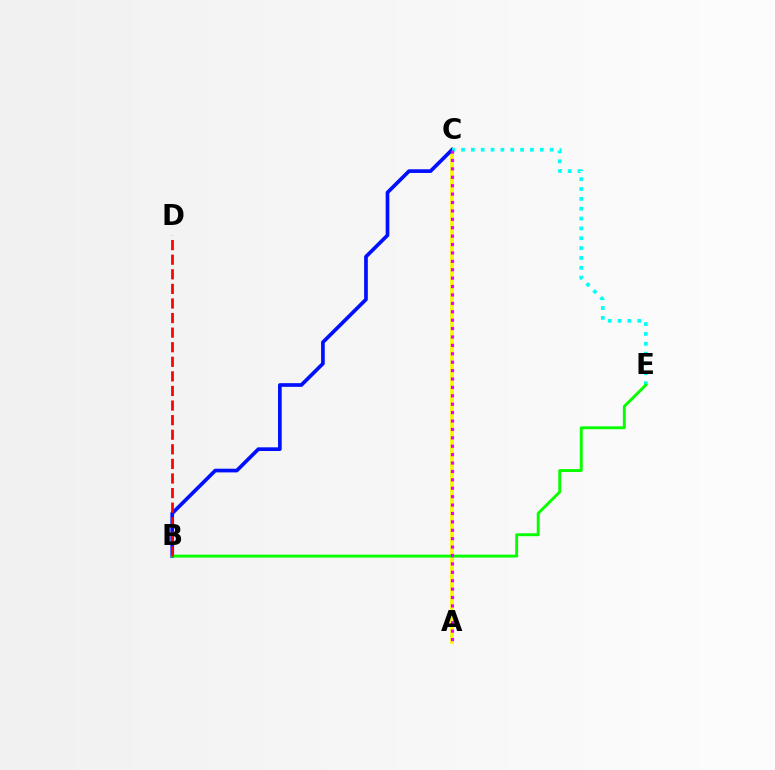{('A', 'C'): [{'color': '#fcf500', 'line_style': 'solid', 'thickness': 2.66}, {'color': '#ee00ff', 'line_style': 'dotted', 'thickness': 2.28}], ('B', 'C'): [{'color': '#0010ff', 'line_style': 'solid', 'thickness': 2.65}], ('C', 'E'): [{'color': '#00fff6', 'line_style': 'dotted', 'thickness': 2.68}], ('B', 'E'): [{'color': '#08ff00', 'line_style': 'solid', 'thickness': 2.1}], ('B', 'D'): [{'color': '#ff0000', 'line_style': 'dashed', 'thickness': 1.98}]}